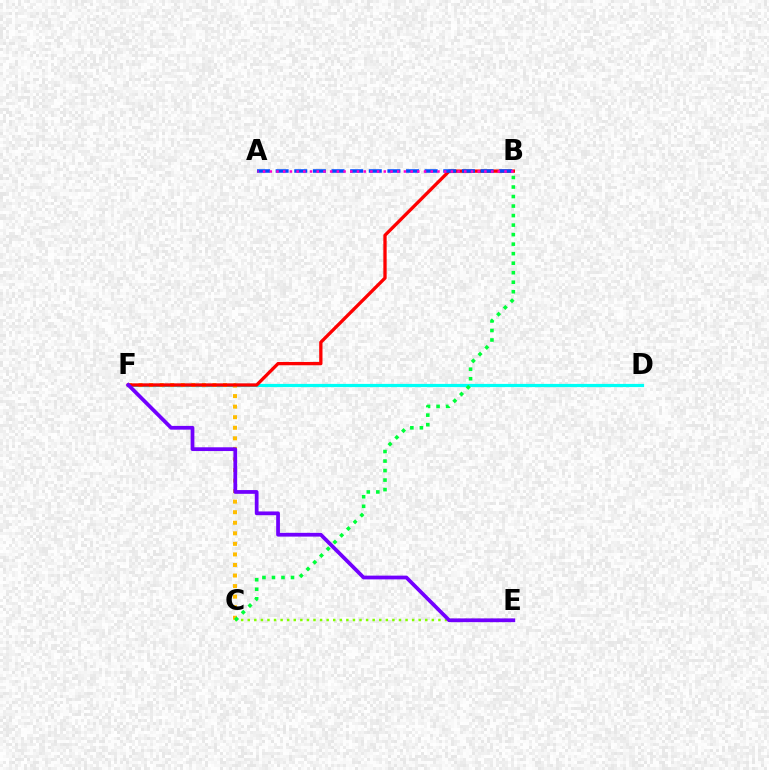{('D', 'F'): [{'color': '#00fff6', 'line_style': 'solid', 'thickness': 2.31}], ('C', 'F'): [{'color': '#ffbd00', 'line_style': 'dotted', 'thickness': 2.87}], ('B', 'F'): [{'color': '#ff0000', 'line_style': 'solid', 'thickness': 2.38}], ('C', 'E'): [{'color': '#84ff00', 'line_style': 'dotted', 'thickness': 1.79}], ('A', 'B'): [{'color': '#004bff', 'line_style': 'dashed', 'thickness': 2.53}, {'color': '#ff00cf', 'line_style': 'dotted', 'thickness': 1.82}], ('B', 'C'): [{'color': '#00ff39', 'line_style': 'dotted', 'thickness': 2.59}], ('E', 'F'): [{'color': '#7200ff', 'line_style': 'solid', 'thickness': 2.7}]}